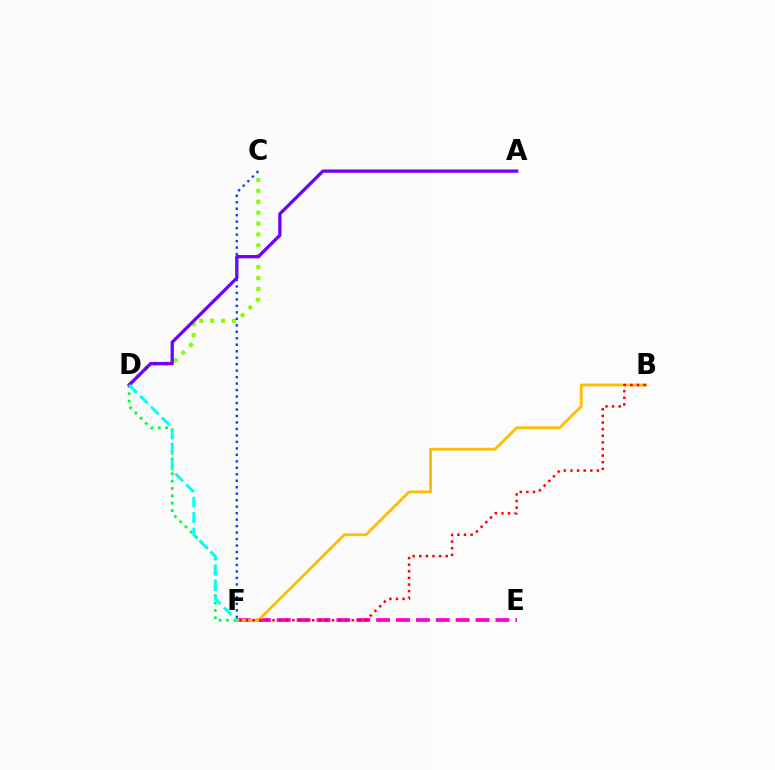{('E', 'F'): [{'color': '#ff00cf', 'line_style': 'dashed', 'thickness': 2.7}], ('C', 'D'): [{'color': '#84ff00', 'line_style': 'dotted', 'thickness': 2.96}], ('B', 'F'): [{'color': '#ffbd00', 'line_style': 'solid', 'thickness': 2.02}, {'color': '#ff0000', 'line_style': 'dotted', 'thickness': 1.8}], ('D', 'F'): [{'color': '#00ff39', 'line_style': 'dotted', 'thickness': 2.0}, {'color': '#00fff6', 'line_style': 'dashed', 'thickness': 2.09}], ('A', 'D'): [{'color': '#7200ff', 'line_style': 'solid', 'thickness': 2.36}], ('C', 'F'): [{'color': '#004bff', 'line_style': 'dotted', 'thickness': 1.76}]}